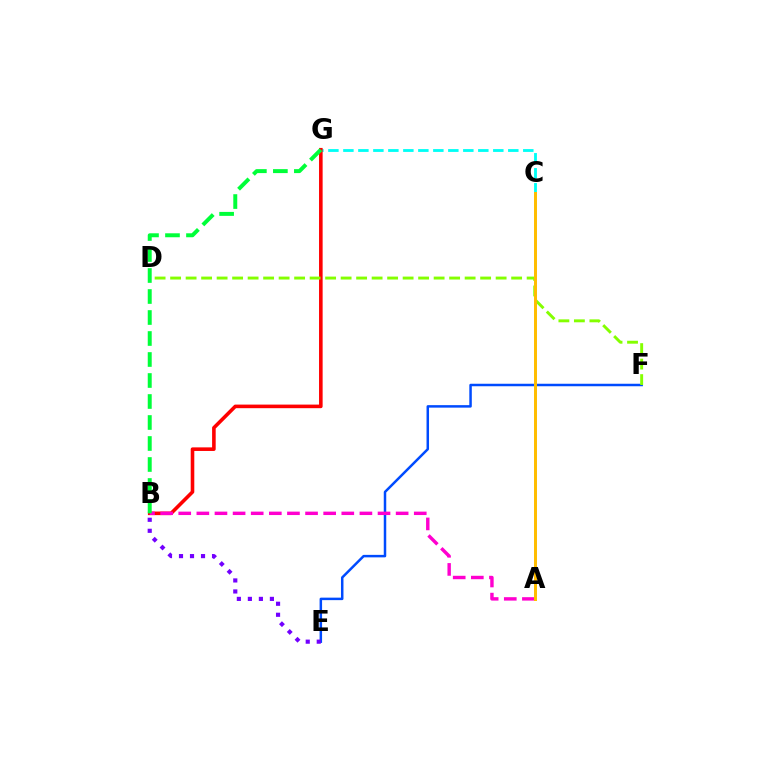{('C', 'G'): [{'color': '#00fff6', 'line_style': 'dashed', 'thickness': 2.04}], ('B', 'G'): [{'color': '#ff0000', 'line_style': 'solid', 'thickness': 2.59}, {'color': '#00ff39', 'line_style': 'dashed', 'thickness': 2.85}], ('E', 'F'): [{'color': '#004bff', 'line_style': 'solid', 'thickness': 1.79}], ('D', 'F'): [{'color': '#84ff00', 'line_style': 'dashed', 'thickness': 2.11}], ('B', 'E'): [{'color': '#7200ff', 'line_style': 'dotted', 'thickness': 2.99}], ('A', 'B'): [{'color': '#ff00cf', 'line_style': 'dashed', 'thickness': 2.46}], ('A', 'C'): [{'color': '#ffbd00', 'line_style': 'solid', 'thickness': 2.14}]}